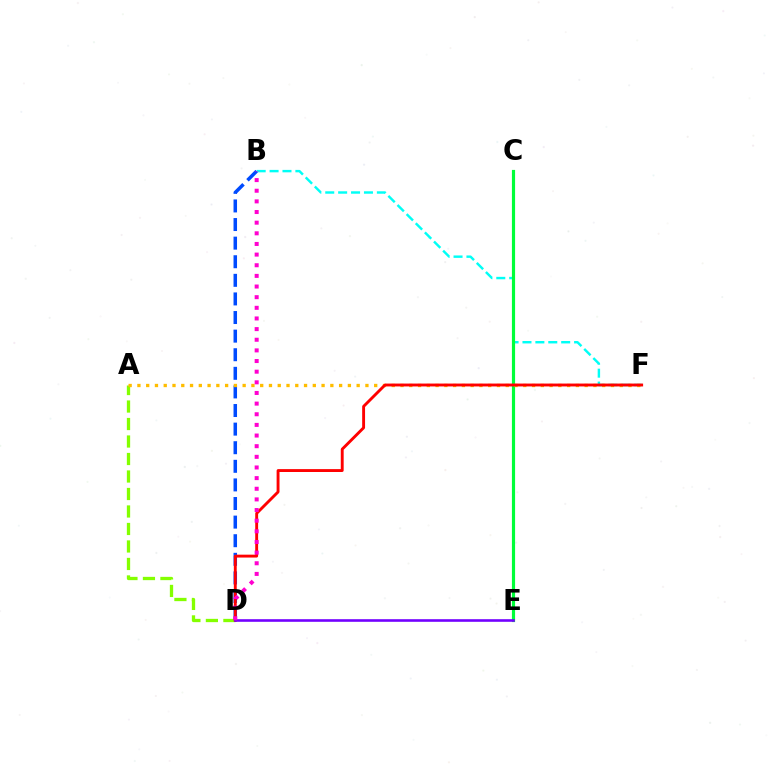{('B', 'F'): [{'color': '#00fff6', 'line_style': 'dashed', 'thickness': 1.75}], ('A', 'D'): [{'color': '#84ff00', 'line_style': 'dashed', 'thickness': 2.38}], ('C', 'E'): [{'color': '#00ff39', 'line_style': 'solid', 'thickness': 2.28}], ('B', 'D'): [{'color': '#004bff', 'line_style': 'dashed', 'thickness': 2.53}, {'color': '#ff00cf', 'line_style': 'dotted', 'thickness': 2.89}], ('A', 'F'): [{'color': '#ffbd00', 'line_style': 'dotted', 'thickness': 2.38}], ('D', 'F'): [{'color': '#ff0000', 'line_style': 'solid', 'thickness': 2.08}], ('D', 'E'): [{'color': '#7200ff', 'line_style': 'solid', 'thickness': 1.88}]}